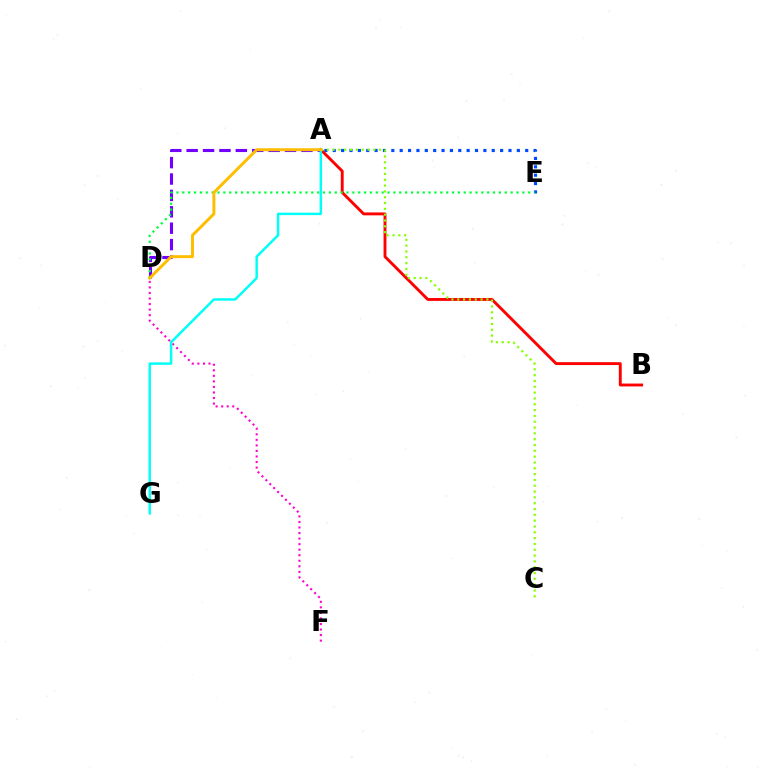{('A', 'D'): [{'color': '#7200ff', 'line_style': 'dashed', 'thickness': 2.23}, {'color': '#ffbd00', 'line_style': 'solid', 'thickness': 2.13}], ('D', 'F'): [{'color': '#ff00cf', 'line_style': 'dotted', 'thickness': 1.51}], ('A', 'E'): [{'color': '#004bff', 'line_style': 'dotted', 'thickness': 2.27}], ('A', 'B'): [{'color': '#ff0000', 'line_style': 'solid', 'thickness': 2.08}], ('A', 'C'): [{'color': '#84ff00', 'line_style': 'dotted', 'thickness': 1.58}], ('D', 'E'): [{'color': '#00ff39', 'line_style': 'dotted', 'thickness': 1.59}], ('A', 'G'): [{'color': '#00fff6', 'line_style': 'solid', 'thickness': 1.77}]}